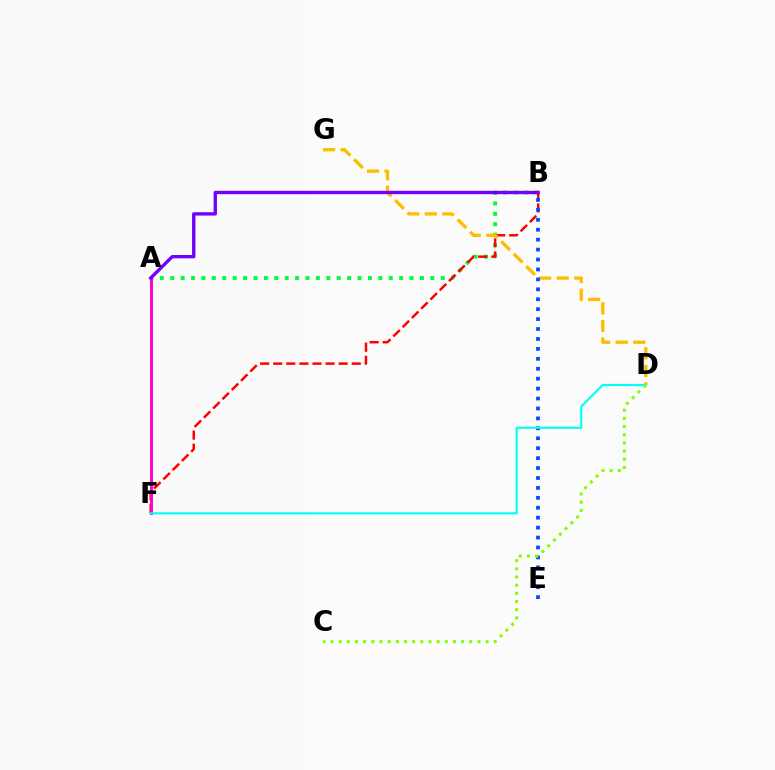{('A', 'B'): [{'color': '#00ff39', 'line_style': 'dotted', 'thickness': 2.83}, {'color': '#7200ff', 'line_style': 'solid', 'thickness': 2.42}], ('B', 'F'): [{'color': '#ff0000', 'line_style': 'dashed', 'thickness': 1.78}], ('D', 'G'): [{'color': '#ffbd00', 'line_style': 'dashed', 'thickness': 2.39}], ('A', 'F'): [{'color': '#ff00cf', 'line_style': 'solid', 'thickness': 2.1}], ('B', 'E'): [{'color': '#004bff', 'line_style': 'dotted', 'thickness': 2.7}], ('D', 'F'): [{'color': '#00fff6', 'line_style': 'solid', 'thickness': 1.53}], ('C', 'D'): [{'color': '#84ff00', 'line_style': 'dotted', 'thickness': 2.22}]}